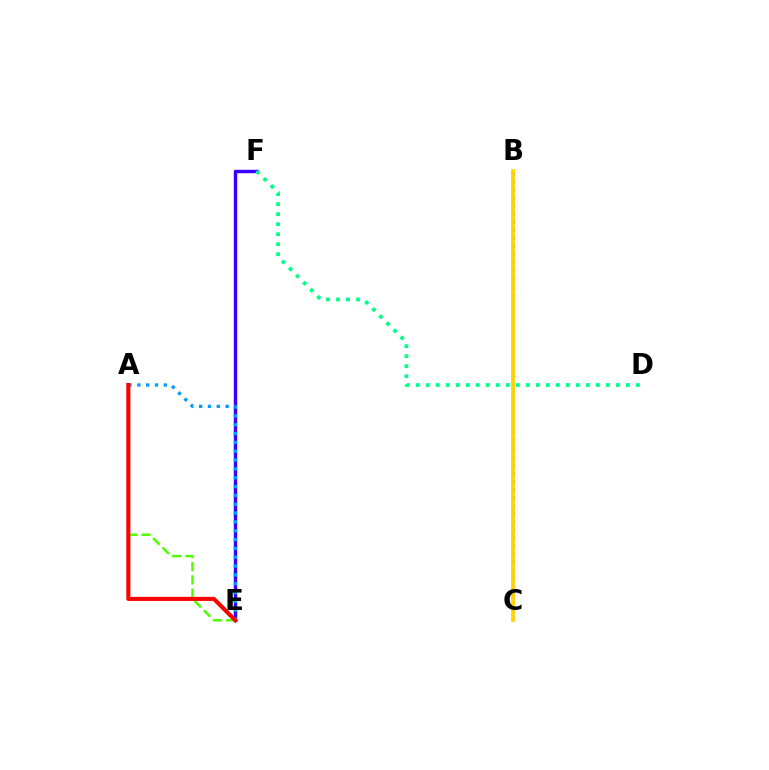{('E', 'F'): [{'color': '#3700ff', 'line_style': 'solid', 'thickness': 2.46}], ('D', 'F'): [{'color': '#00ff86', 'line_style': 'dotted', 'thickness': 2.72}], ('A', 'E'): [{'color': '#009eff', 'line_style': 'dotted', 'thickness': 2.4}, {'color': '#4fff00', 'line_style': 'dashed', 'thickness': 1.79}, {'color': '#ff0000', 'line_style': 'solid', 'thickness': 2.94}], ('B', 'C'): [{'color': '#ff00ed', 'line_style': 'dotted', 'thickness': 2.2}, {'color': '#ffd500', 'line_style': 'solid', 'thickness': 2.71}]}